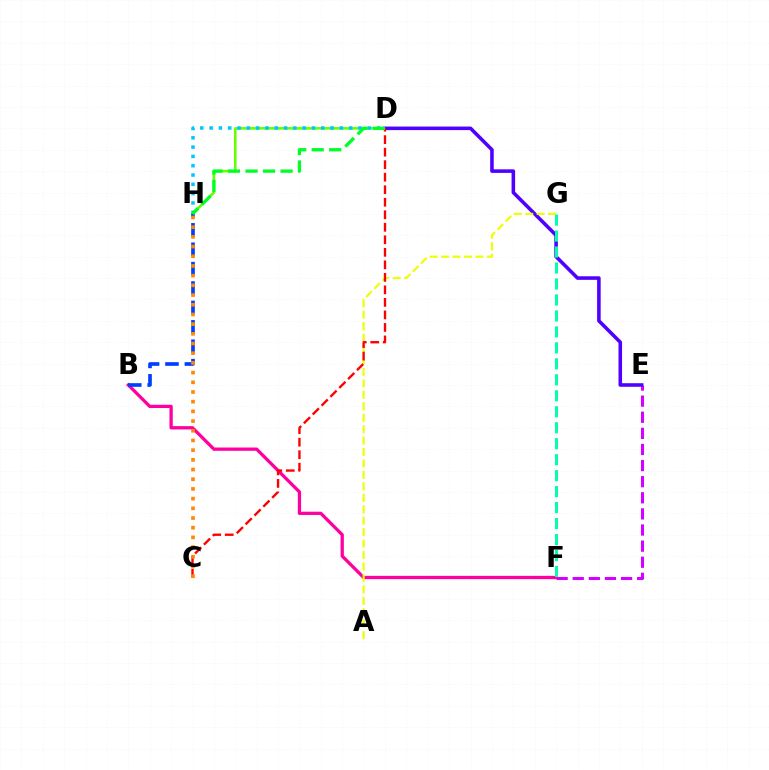{('D', 'H'): [{'color': '#66ff00', 'line_style': 'solid', 'thickness': 1.86}, {'color': '#00c7ff', 'line_style': 'dotted', 'thickness': 2.53}, {'color': '#00ff27', 'line_style': 'dashed', 'thickness': 2.38}], ('E', 'F'): [{'color': '#d600ff', 'line_style': 'dashed', 'thickness': 2.19}], ('D', 'E'): [{'color': '#4f00ff', 'line_style': 'solid', 'thickness': 2.57}], ('B', 'F'): [{'color': '#ff00a0', 'line_style': 'solid', 'thickness': 2.37}], ('F', 'G'): [{'color': '#00ffaf', 'line_style': 'dashed', 'thickness': 2.17}], ('A', 'G'): [{'color': '#eeff00', 'line_style': 'dashed', 'thickness': 1.55}], ('B', 'H'): [{'color': '#003fff', 'line_style': 'dashed', 'thickness': 2.64}], ('C', 'D'): [{'color': '#ff0000', 'line_style': 'dashed', 'thickness': 1.7}], ('C', 'H'): [{'color': '#ff8800', 'line_style': 'dotted', 'thickness': 2.63}]}